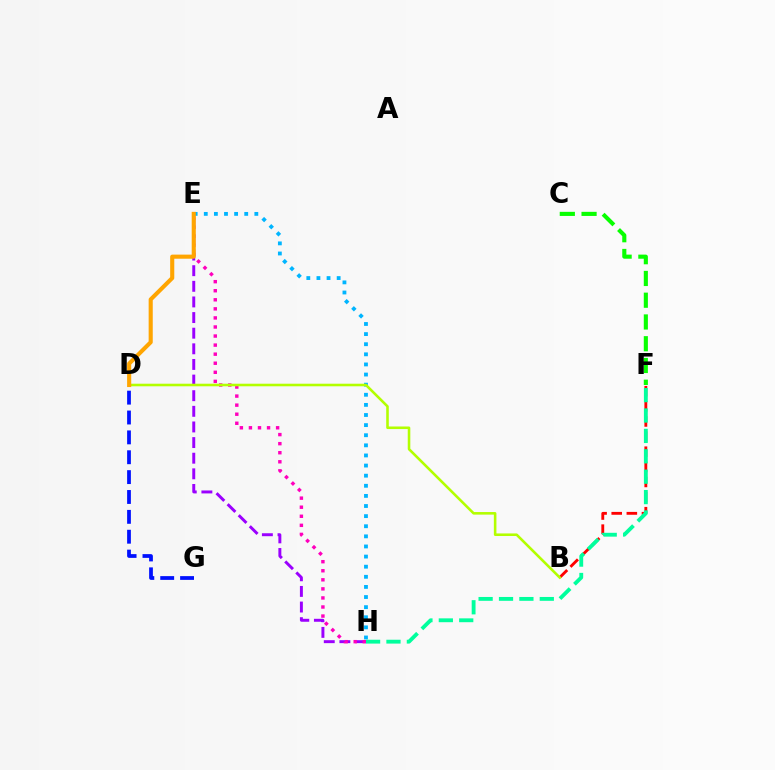{('B', 'F'): [{'color': '#ff0000', 'line_style': 'dashed', 'thickness': 2.05}], ('E', 'H'): [{'color': '#9b00ff', 'line_style': 'dashed', 'thickness': 2.12}, {'color': '#00b5ff', 'line_style': 'dotted', 'thickness': 2.75}, {'color': '#ff00bd', 'line_style': 'dotted', 'thickness': 2.46}], ('D', 'G'): [{'color': '#0010ff', 'line_style': 'dashed', 'thickness': 2.7}], ('F', 'H'): [{'color': '#00ff9d', 'line_style': 'dashed', 'thickness': 2.77}], ('C', 'F'): [{'color': '#08ff00', 'line_style': 'dashed', 'thickness': 2.96}], ('B', 'D'): [{'color': '#b3ff00', 'line_style': 'solid', 'thickness': 1.86}], ('D', 'E'): [{'color': '#ffa500', 'line_style': 'solid', 'thickness': 2.95}]}